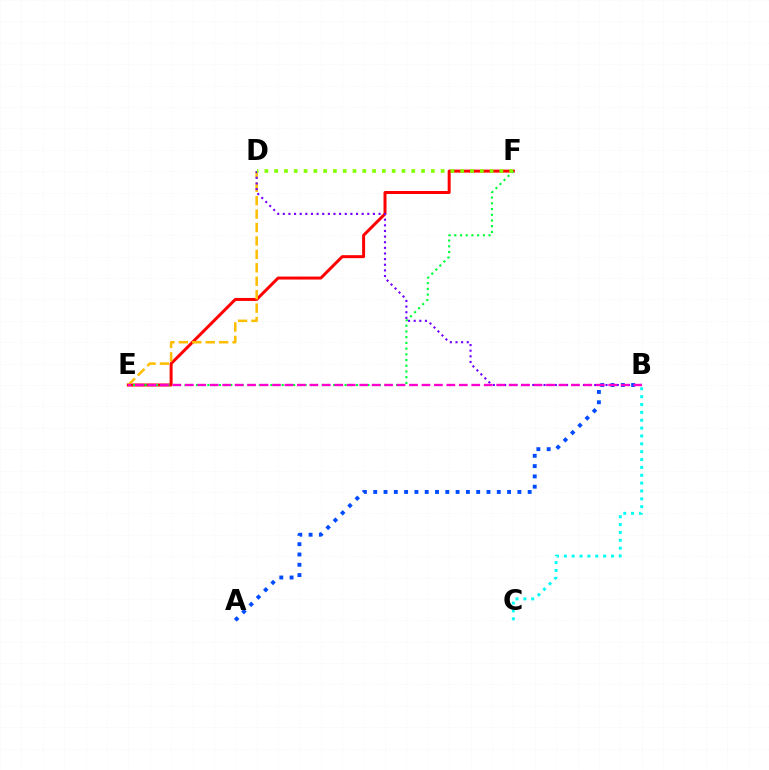{('E', 'F'): [{'color': '#ff0000', 'line_style': 'solid', 'thickness': 2.15}, {'color': '#00ff39', 'line_style': 'dotted', 'thickness': 1.55}], ('B', 'C'): [{'color': '#00fff6', 'line_style': 'dotted', 'thickness': 2.14}], ('D', 'E'): [{'color': '#ffbd00', 'line_style': 'dashed', 'thickness': 1.82}], ('B', 'D'): [{'color': '#7200ff', 'line_style': 'dotted', 'thickness': 1.53}], ('D', 'F'): [{'color': '#84ff00', 'line_style': 'dotted', 'thickness': 2.66}], ('A', 'B'): [{'color': '#004bff', 'line_style': 'dotted', 'thickness': 2.8}], ('B', 'E'): [{'color': '#ff00cf', 'line_style': 'dashed', 'thickness': 1.69}]}